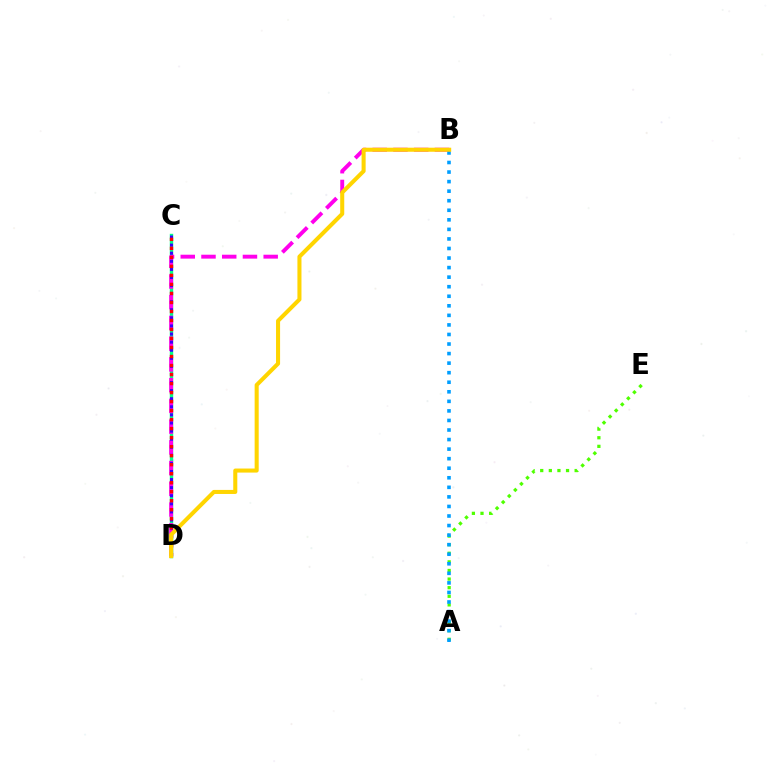{('C', 'D'): [{'color': '#00ff86', 'line_style': 'solid', 'thickness': 2.45}, {'color': '#3700ff', 'line_style': 'dotted', 'thickness': 2.2}, {'color': '#ff0000', 'line_style': 'dotted', 'thickness': 2.45}], ('A', 'E'): [{'color': '#4fff00', 'line_style': 'dotted', 'thickness': 2.34}], ('B', 'D'): [{'color': '#ff00ed', 'line_style': 'dashed', 'thickness': 2.82}, {'color': '#ffd500', 'line_style': 'solid', 'thickness': 2.92}], ('A', 'B'): [{'color': '#009eff', 'line_style': 'dotted', 'thickness': 2.6}]}